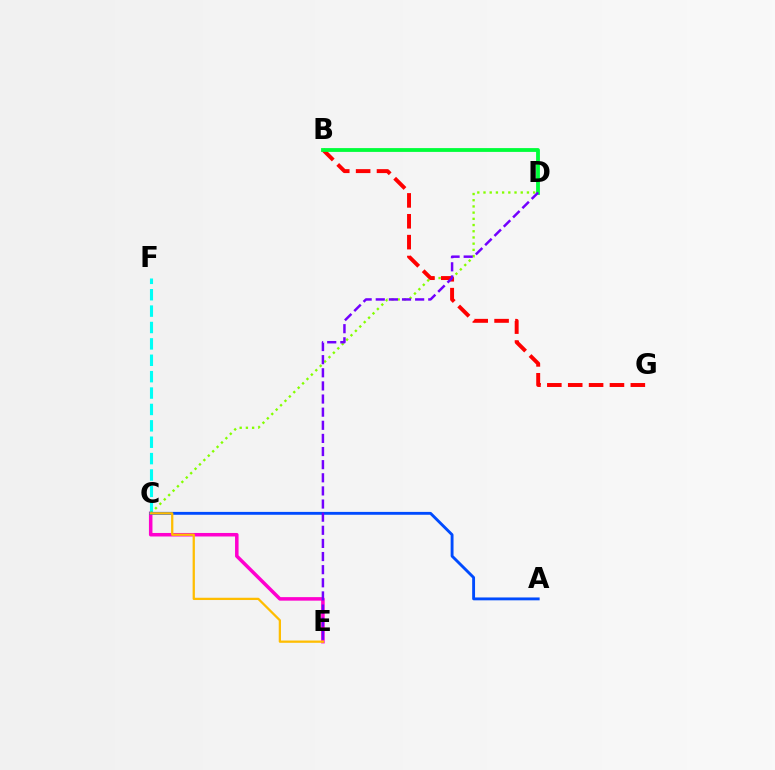{('C', 'E'): [{'color': '#ff00cf', 'line_style': 'solid', 'thickness': 2.53}, {'color': '#ffbd00', 'line_style': 'solid', 'thickness': 1.63}], ('C', 'F'): [{'color': '#00fff6', 'line_style': 'dashed', 'thickness': 2.23}], ('C', 'D'): [{'color': '#84ff00', 'line_style': 'dotted', 'thickness': 1.69}], ('B', 'G'): [{'color': '#ff0000', 'line_style': 'dashed', 'thickness': 2.84}], ('A', 'C'): [{'color': '#004bff', 'line_style': 'solid', 'thickness': 2.07}], ('B', 'D'): [{'color': '#00ff39', 'line_style': 'solid', 'thickness': 2.74}], ('D', 'E'): [{'color': '#7200ff', 'line_style': 'dashed', 'thickness': 1.78}]}